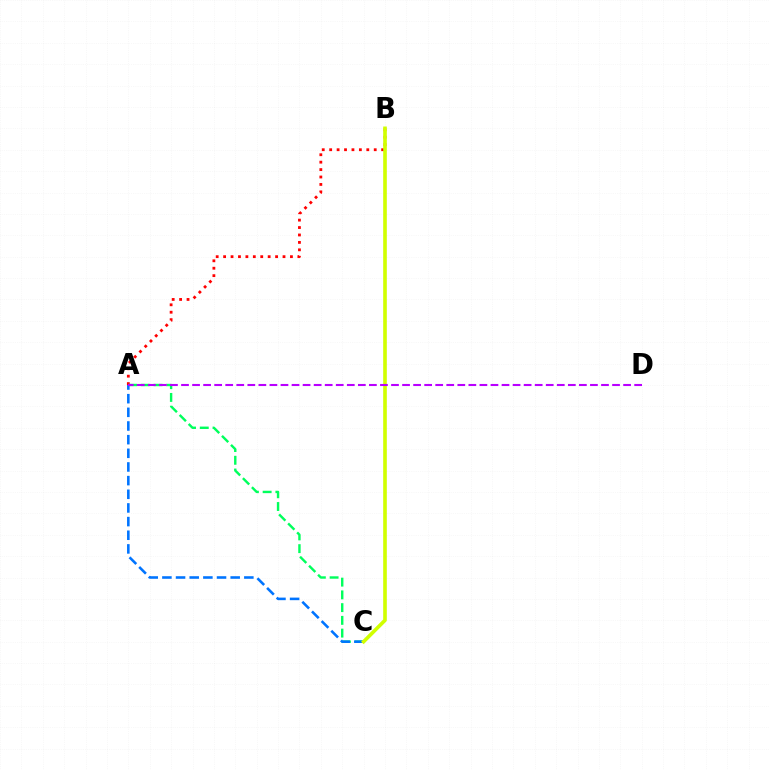{('A', 'B'): [{'color': '#ff0000', 'line_style': 'dotted', 'thickness': 2.02}], ('A', 'C'): [{'color': '#00ff5c', 'line_style': 'dashed', 'thickness': 1.73}, {'color': '#0074ff', 'line_style': 'dashed', 'thickness': 1.86}], ('B', 'C'): [{'color': '#d1ff00', 'line_style': 'solid', 'thickness': 2.62}], ('A', 'D'): [{'color': '#b900ff', 'line_style': 'dashed', 'thickness': 1.5}]}